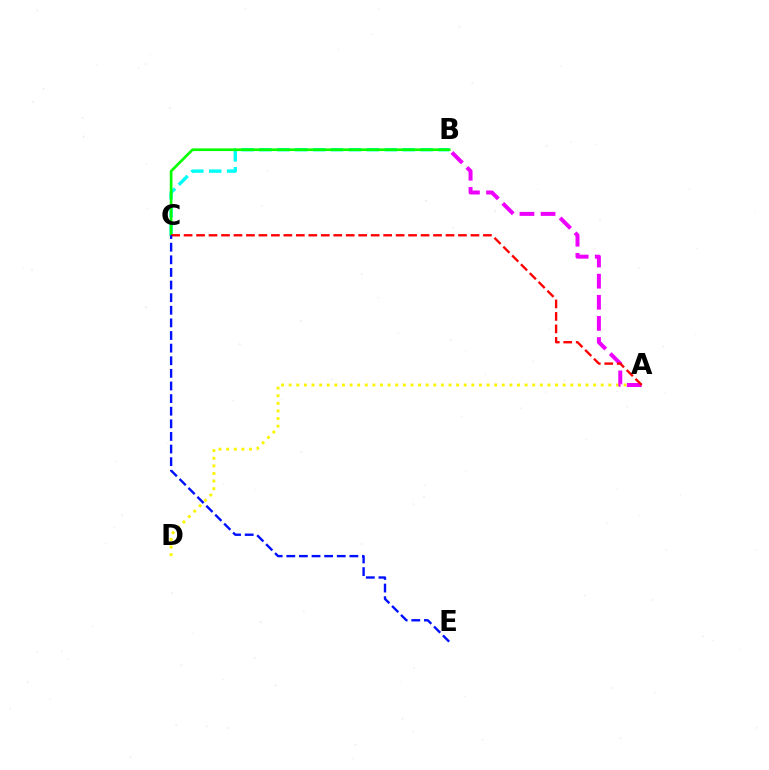{('B', 'C'): [{'color': '#00fff6', 'line_style': 'dashed', 'thickness': 2.43}, {'color': '#08ff00', 'line_style': 'solid', 'thickness': 1.93}], ('A', 'D'): [{'color': '#fcf500', 'line_style': 'dotted', 'thickness': 2.07}], ('A', 'B'): [{'color': '#ee00ff', 'line_style': 'dashed', 'thickness': 2.87}], ('A', 'C'): [{'color': '#ff0000', 'line_style': 'dashed', 'thickness': 1.69}], ('C', 'E'): [{'color': '#0010ff', 'line_style': 'dashed', 'thickness': 1.71}]}